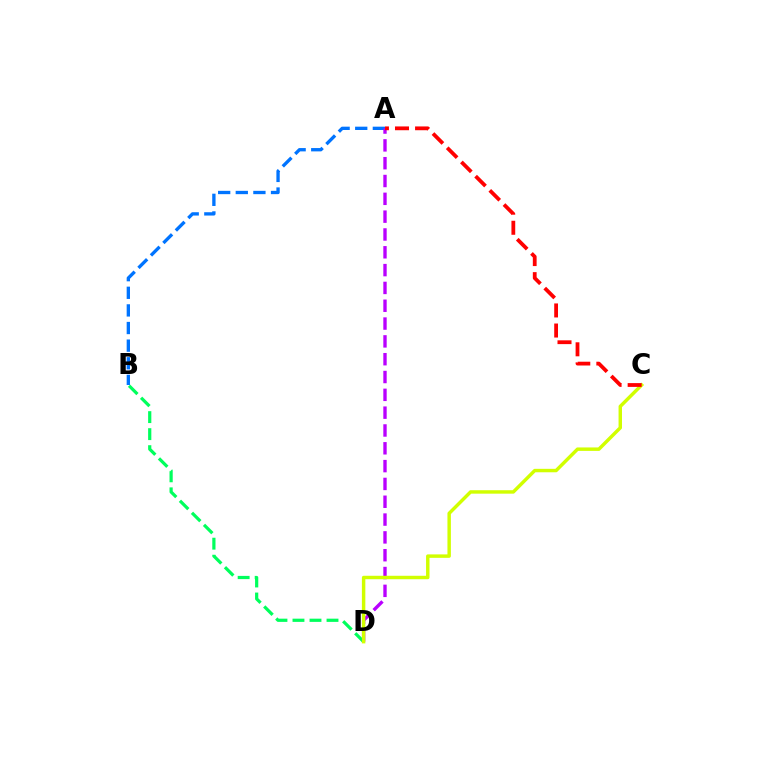{('A', 'B'): [{'color': '#0074ff', 'line_style': 'dashed', 'thickness': 2.39}], ('B', 'D'): [{'color': '#00ff5c', 'line_style': 'dashed', 'thickness': 2.31}], ('A', 'D'): [{'color': '#b900ff', 'line_style': 'dashed', 'thickness': 2.42}], ('C', 'D'): [{'color': '#d1ff00', 'line_style': 'solid', 'thickness': 2.48}], ('A', 'C'): [{'color': '#ff0000', 'line_style': 'dashed', 'thickness': 2.73}]}